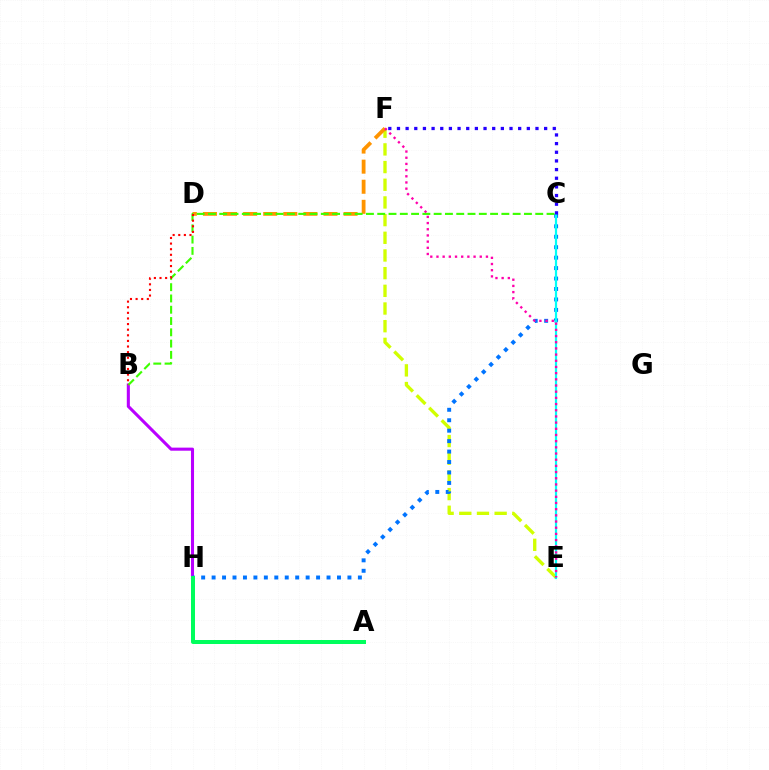{('E', 'F'): [{'color': '#d1ff00', 'line_style': 'dashed', 'thickness': 2.4}, {'color': '#ff00ac', 'line_style': 'dotted', 'thickness': 1.68}], ('D', 'F'): [{'color': '#ff9400', 'line_style': 'dashed', 'thickness': 2.73}], ('B', 'H'): [{'color': '#b900ff', 'line_style': 'solid', 'thickness': 2.21}], ('C', 'H'): [{'color': '#0074ff', 'line_style': 'dotted', 'thickness': 2.84}], ('A', 'H'): [{'color': '#00ff5c', 'line_style': 'solid', 'thickness': 2.88}], ('C', 'E'): [{'color': '#00fff6', 'line_style': 'solid', 'thickness': 1.59}], ('C', 'F'): [{'color': '#2500ff', 'line_style': 'dotted', 'thickness': 2.35}], ('B', 'C'): [{'color': '#3dff00', 'line_style': 'dashed', 'thickness': 1.53}], ('B', 'D'): [{'color': '#ff0000', 'line_style': 'dotted', 'thickness': 1.53}]}